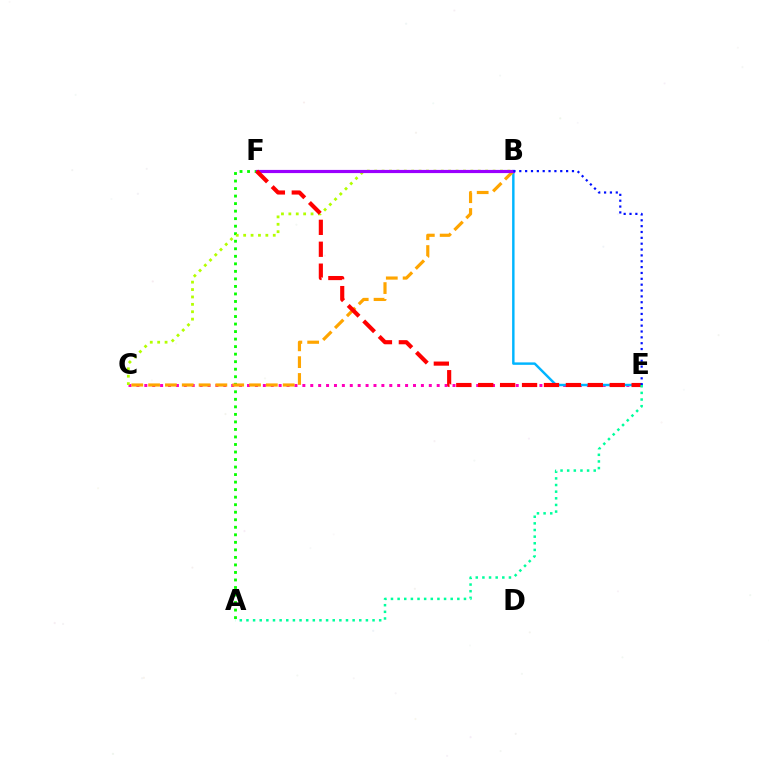{('A', 'F'): [{'color': '#08ff00', 'line_style': 'dotted', 'thickness': 2.05}], ('C', 'E'): [{'color': '#ff00bd', 'line_style': 'dotted', 'thickness': 2.15}], ('B', 'C'): [{'color': '#b3ff00', 'line_style': 'dotted', 'thickness': 2.01}, {'color': '#ffa500', 'line_style': 'dashed', 'thickness': 2.29}], ('B', 'E'): [{'color': '#00b5ff', 'line_style': 'solid', 'thickness': 1.76}, {'color': '#0010ff', 'line_style': 'dotted', 'thickness': 1.59}], ('B', 'F'): [{'color': '#9b00ff', 'line_style': 'solid', 'thickness': 2.28}], ('E', 'F'): [{'color': '#ff0000', 'line_style': 'dashed', 'thickness': 2.98}], ('A', 'E'): [{'color': '#00ff9d', 'line_style': 'dotted', 'thickness': 1.8}]}